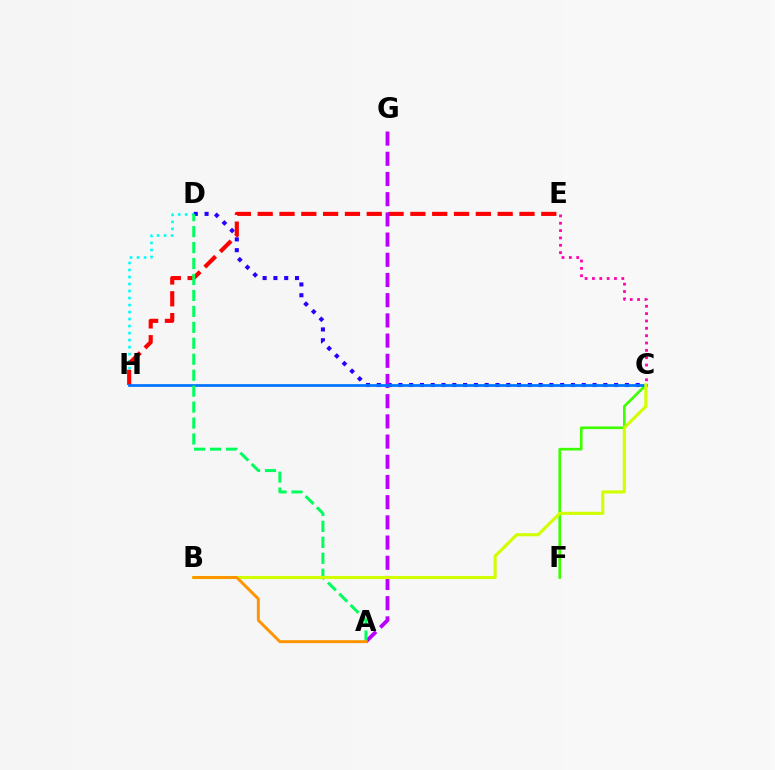{('D', 'H'): [{'color': '#00fff6', 'line_style': 'dotted', 'thickness': 1.9}], ('C', 'D'): [{'color': '#2500ff', 'line_style': 'dotted', 'thickness': 2.93}], ('E', 'H'): [{'color': '#ff0000', 'line_style': 'dashed', 'thickness': 2.96}], ('A', 'G'): [{'color': '#b900ff', 'line_style': 'dashed', 'thickness': 2.74}], ('C', 'F'): [{'color': '#3dff00', 'line_style': 'solid', 'thickness': 1.91}], ('C', 'H'): [{'color': '#0074ff', 'line_style': 'solid', 'thickness': 1.97}], ('A', 'D'): [{'color': '#00ff5c', 'line_style': 'dashed', 'thickness': 2.17}], ('C', 'E'): [{'color': '#ff00ac', 'line_style': 'dotted', 'thickness': 2.0}], ('B', 'C'): [{'color': '#d1ff00', 'line_style': 'solid', 'thickness': 2.24}], ('A', 'B'): [{'color': '#ff9400', 'line_style': 'solid', 'thickness': 2.11}]}